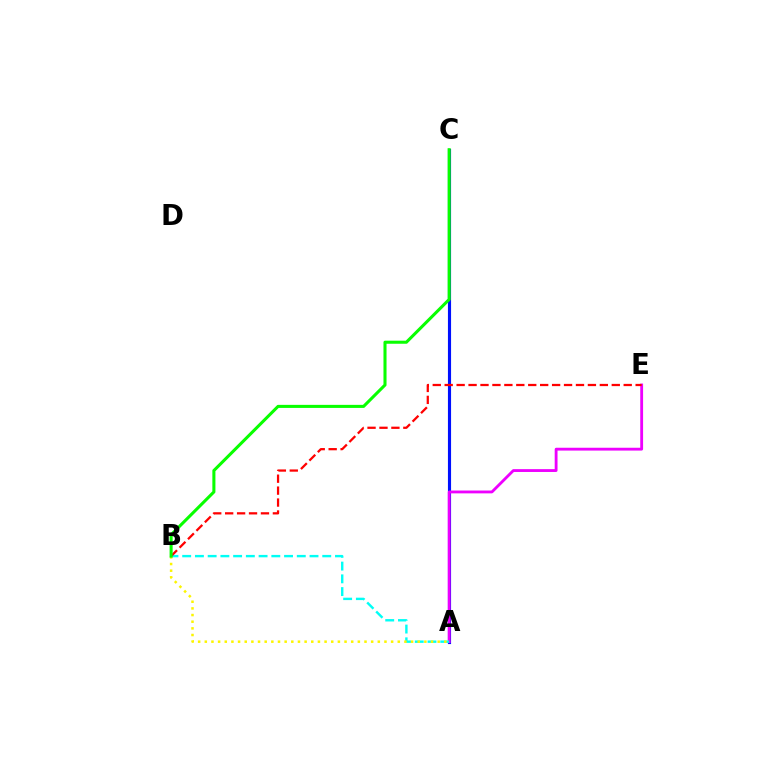{('A', 'C'): [{'color': '#0010ff', 'line_style': 'solid', 'thickness': 2.26}], ('A', 'E'): [{'color': '#ee00ff', 'line_style': 'solid', 'thickness': 2.04}], ('A', 'B'): [{'color': '#00fff6', 'line_style': 'dashed', 'thickness': 1.73}, {'color': '#fcf500', 'line_style': 'dotted', 'thickness': 1.81}], ('B', 'E'): [{'color': '#ff0000', 'line_style': 'dashed', 'thickness': 1.62}], ('B', 'C'): [{'color': '#08ff00', 'line_style': 'solid', 'thickness': 2.2}]}